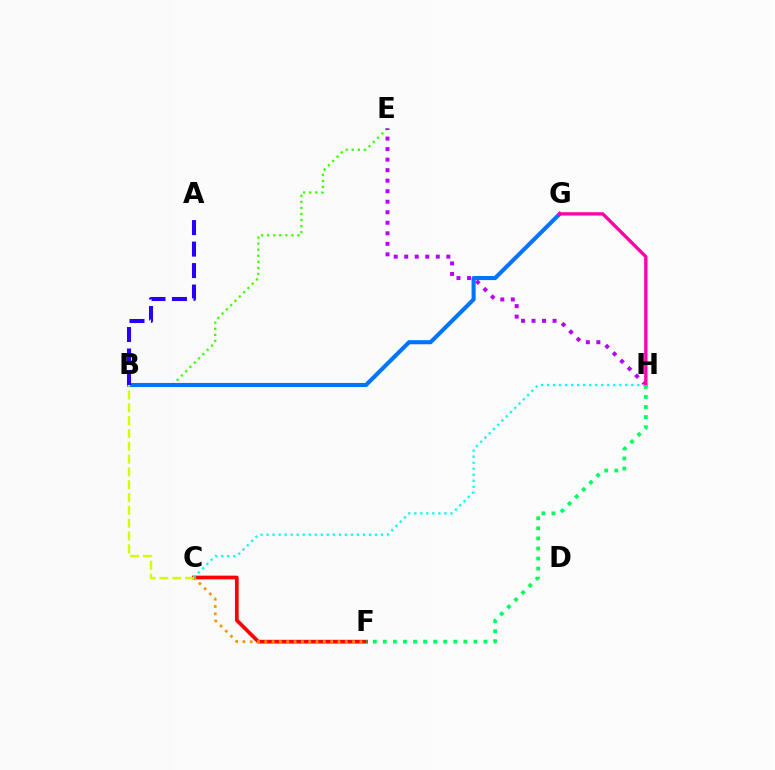{('C', 'F'): [{'color': '#ff0000', 'line_style': 'solid', 'thickness': 2.67}, {'color': '#ff9400', 'line_style': 'dotted', 'thickness': 1.99}], ('B', 'E'): [{'color': '#3dff00', 'line_style': 'dotted', 'thickness': 1.65}], ('E', 'H'): [{'color': '#b900ff', 'line_style': 'dotted', 'thickness': 2.86}], ('C', 'H'): [{'color': '#00fff6', 'line_style': 'dotted', 'thickness': 1.64}], ('B', 'G'): [{'color': '#0074ff', 'line_style': 'solid', 'thickness': 2.94}], ('G', 'H'): [{'color': '#ff00ac', 'line_style': 'solid', 'thickness': 2.41}], ('F', 'H'): [{'color': '#00ff5c', 'line_style': 'dotted', 'thickness': 2.73}], ('B', 'C'): [{'color': '#d1ff00', 'line_style': 'dashed', 'thickness': 1.74}], ('A', 'B'): [{'color': '#2500ff', 'line_style': 'dashed', 'thickness': 2.92}]}